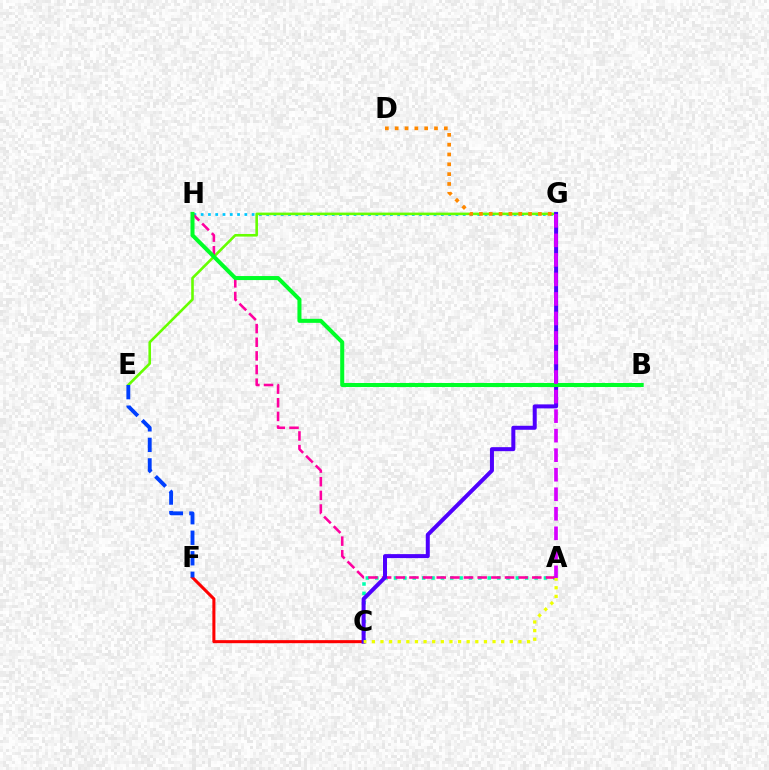{('A', 'C'): [{'color': '#00ffaf', 'line_style': 'dotted', 'thickness': 2.55}, {'color': '#eeff00', 'line_style': 'dotted', 'thickness': 2.34}], ('G', 'H'): [{'color': '#00c7ff', 'line_style': 'dotted', 'thickness': 1.98}], ('E', 'G'): [{'color': '#66ff00', 'line_style': 'solid', 'thickness': 1.87}], ('A', 'H'): [{'color': '#ff00a0', 'line_style': 'dashed', 'thickness': 1.85}], ('C', 'F'): [{'color': '#ff0000', 'line_style': 'solid', 'thickness': 2.2}], ('D', 'G'): [{'color': '#ff8800', 'line_style': 'dotted', 'thickness': 2.67}], ('E', 'F'): [{'color': '#003fff', 'line_style': 'dashed', 'thickness': 2.79}], ('C', 'G'): [{'color': '#4f00ff', 'line_style': 'solid', 'thickness': 2.88}], ('B', 'H'): [{'color': '#00ff27', 'line_style': 'solid', 'thickness': 2.9}], ('A', 'G'): [{'color': '#d600ff', 'line_style': 'dashed', 'thickness': 2.65}]}